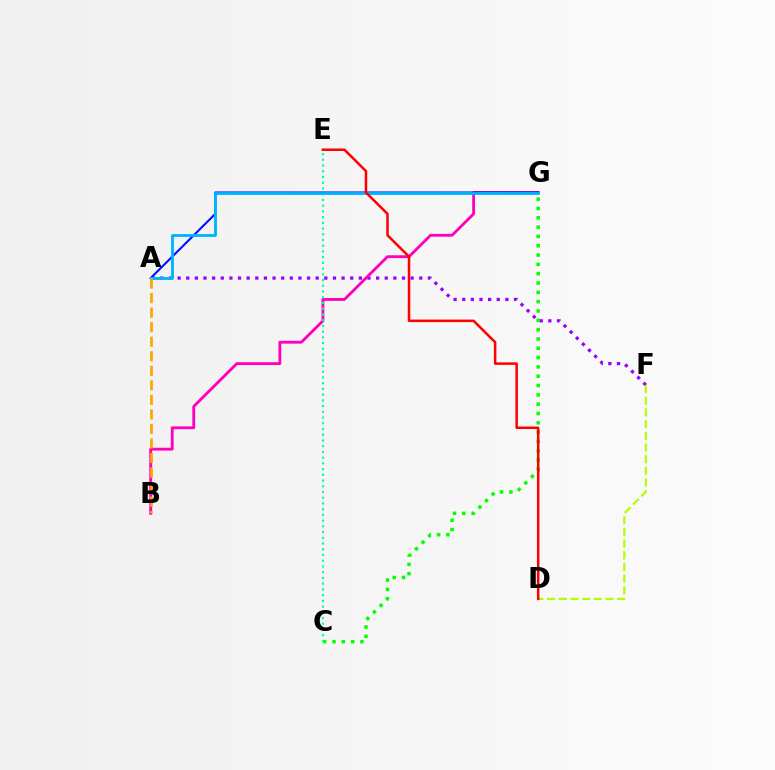{('A', 'F'): [{'color': '#9b00ff', 'line_style': 'dotted', 'thickness': 2.34}], ('B', 'G'): [{'color': '#ff00bd', 'line_style': 'solid', 'thickness': 2.04}], ('C', 'G'): [{'color': '#08ff00', 'line_style': 'dotted', 'thickness': 2.53}], ('A', 'G'): [{'color': '#0010ff', 'line_style': 'solid', 'thickness': 1.51}, {'color': '#00b5ff', 'line_style': 'solid', 'thickness': 2.05}], ('C', 'E'): [{'color': '#00ff9d', 'line_style': 'dotted', 'thickness': 1.56}], ('A', 'B'): [{'color': '#ffa500', 'line_style': 'dashed', 'thickness': 1.98}], ('D', 'F'): [{'color': '#b3ff00', 'line_style': 'dashed', 'thickness': 1.59}], ('D', 'E'): [{'color': '#ff0000', 'line_style': 'solid', 'thickness': 1.81}]}